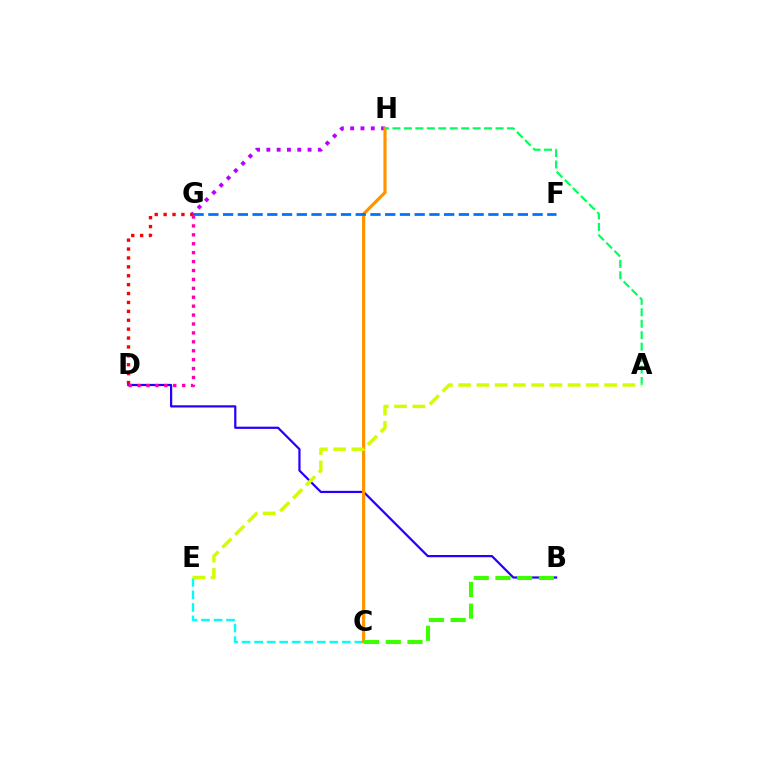{('D', 'G'): [{'color': '#ff0000', 'line_style': 'dotted', 'thickness': 2.42}, {'color': '#ff00ac', 'line_style': 'dotted', 'thickness': 2.42}], ('B', 'D'): [{'color': '#2500ff', 'line_style': 'solid', 'thickness': 1.6}], ('G', 'H'): [{'color': '#b900ff', 'line_style': 'dotted', 'thickness': 2.8}], ('C', 'E'): [{'color': '#00fff6', 'line_style': 'dashed', 'thickness': 1.7}], ('C', 'H'): [{'color': '#ff9400', 'line_style': 'solid', 'thickness': 2.28}], ('A', 'H'): [{'color': '#00ff5c', 'line_style': 'dashed', 'thickness': 1.56}], ('A', 'E'): [{'color': '#d1ff00', 'line_style': 'dashed', 'thickness': 2.48}], ('F', 'G'): [{'color': '#0074ff', 'line_style': 'dashed', 'thickness': 2.0}], ('B', 'C'): [{'color': '#3dff00', 'line_style': 'dashed', 'thickness': 2.95}]}